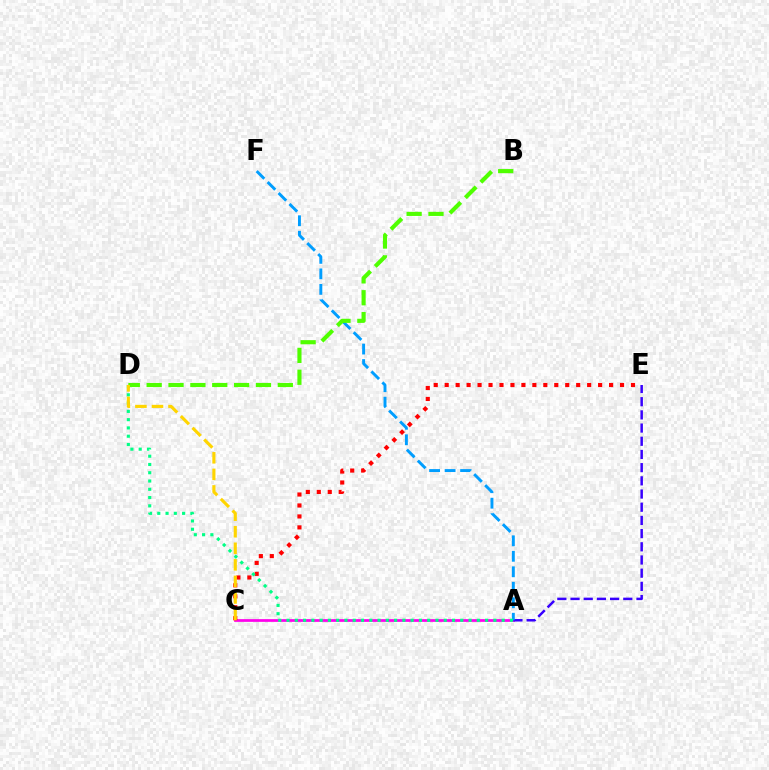{('A', 'C'): [{'color': '#ff00ed', 'line_style': 'solid', 'thickness': 1.96}], ('A', 'E'): [{'color': '#3700ff', 'line_style': 'dashed', 'thickness': 1.79}], ('A', 'F'): [{'color': '#009eff', 'line_style': 'dashed', 'thickness': 2.1}], ('C', 'E'): [{'color': '#ff0000', 'line_style': 'dotted', 'thickness': 2.98}], ('A', 'D'): [{'color': '#00ff86', 'line_style': 'dotted', 'thickness': 2.25}], ('B', 'D'): [{'color': '#4fff00', 'line_style': 'dashed', 'thickness': 2.97}], ('C', 'D'): [{'color': '#ffd500', 'line_style': 'dashed', 'thickness': 2.25}]}